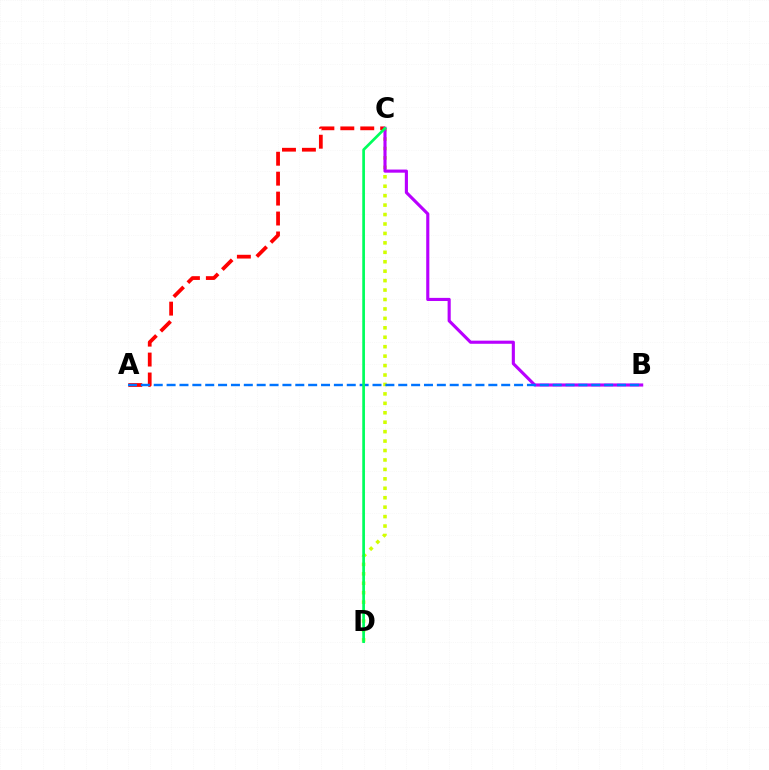{('C', 'D'): [{'color': '#d1ff00', 'line_style': 'dotted', 'thickness': 2.56}, {'color': '#00ff5c', 'line_style': 'solid', 'thickness': 1.94}], ('A', 'C'): [{'color': '#ff0000', 'line_style': 'dashed', 'thickness': 2.71}], ('B', 'C'): [{'color': '#b900ff', 'line_style': 'solid', 'thickness': 2.25}], ('A', 'B'): [{'color': '#0074ff', 'line_style': 'dashed', 'thickness': 1.75}]}